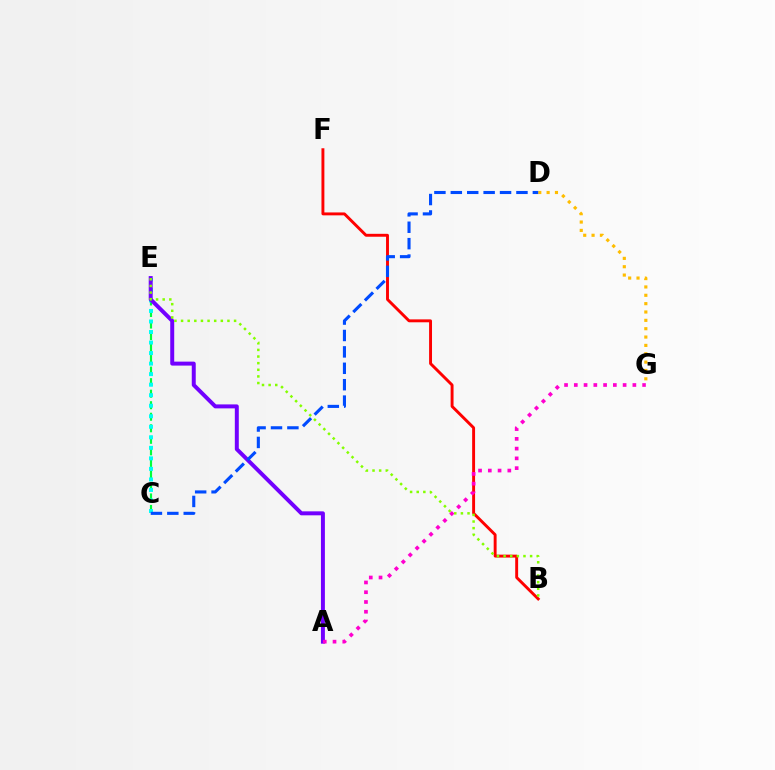{('D', 'G'): [{'color': '#ffbd00', 'line_style': 'dotted', 'thickness': 2.27}], ('C', 'E'): [{'color': '#00ff39', 'line_style': 'dashed', 'thickness': 1.57}, {'color': '#00fff6', 'line_style': 'dotted', 'thickness': 2.86}], ('B', 'F'): [{'color': '#ff0000', 'line_style': 'solid', 'thickness': 2.1}], ('A', 'E'): [{'color': '#7200ff', 'line_style': 'solid', 'thickness': 2.86}], ('A', 'G'): [{'color': '#ff00cf', 'line_style': 'dotted', 'thickness': 2.65}], ('C', 'D'): [{'color': '#004bff', 'line_style': 'dashed', 'thickness': 2.23}], ('B', 'E'): [{'color': '#84ff00', 'line_style': 'dotted', 'thickness': 1.8}]}